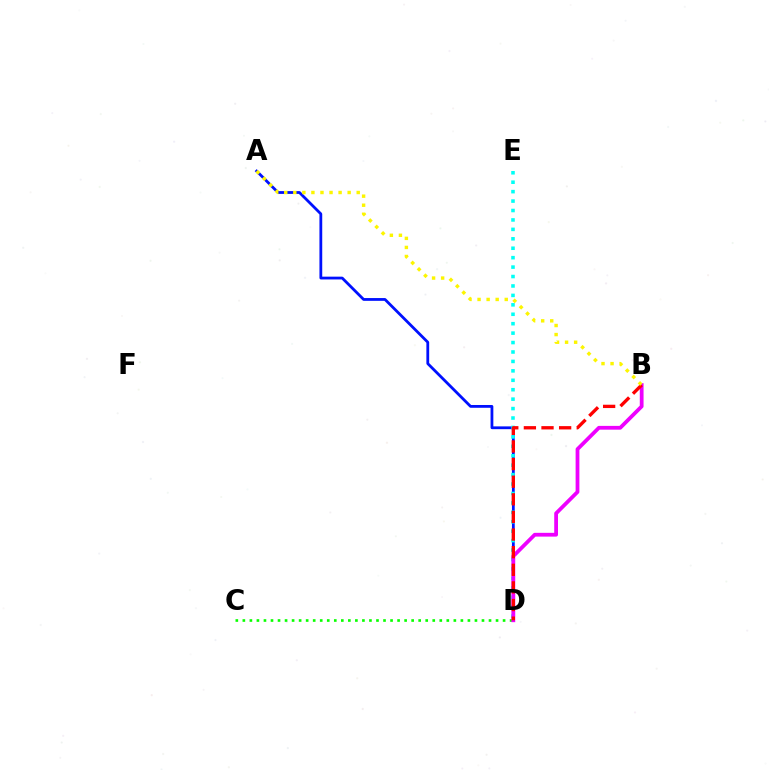{('A', 'D'): [{'color': '#0010ff', 'line_style': 'solid', 'thickness': 2.01}], ('D', 'E'): [{'color': '#00fff6', 'line_style': 'dotted', 'thickness': 2.56}], ('C', 'D'): [{'color': '#08ff00', 'line_style': 'dotted', 'thickness': 1.91}], ('B', 'D'): [{'color': '#ee00ff', 'line_style': 'solid', 'thickness': 2.72}, {'color': '#ff0000', 'line_style': 'dashed', 'thickness': 2.39}], ('A', 'B'): [{'color': '#fcf500', 'line_style': 'dotted', 'thickness': 2.46}]}